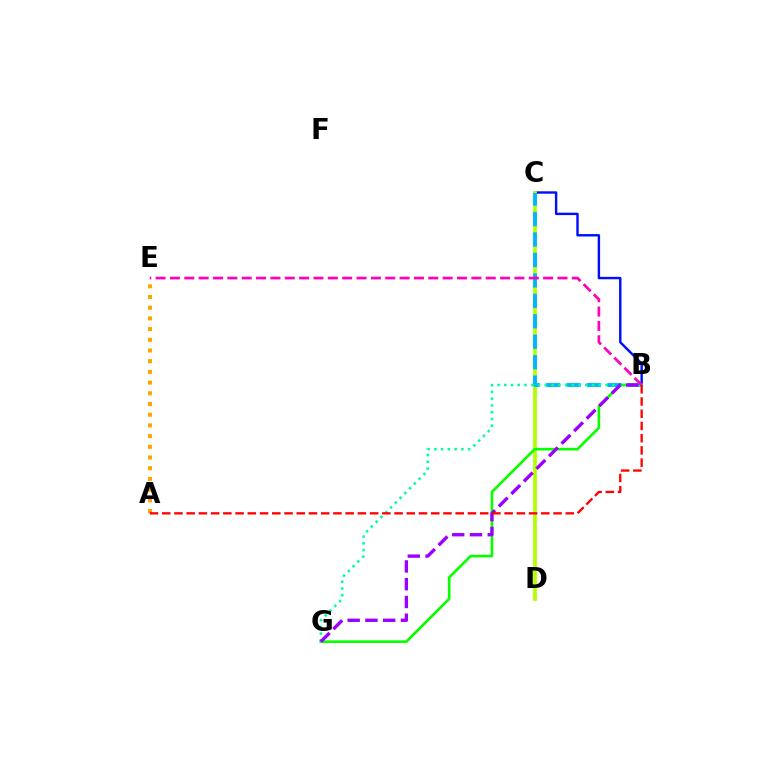{('A', 'E'): [{'color': '#ffa500', 'line_style': 'dotted', 'thickness': 2.91}], ('B', 'C'): [{'color': '#0010ff', 'line_style': 'solid', 'thickness': 1.74}, {'color': '#00b5ff', 'line_style': 'dashed', 'thickness': 2.78}], ('C', 'D'): [{'color': '#b3ff00', 'line_style': 'solid', 'thickness': 2.68}], ('B', 'G'): [{'color': '#08ff00', 'line_style': 'solid', 'thickness': 1.9}, {'color': '#00ff9d', 'line_style': 'dotted', 'thickness': 1.83}, {'color': '#9b00ff', 'line_style': 'dashed', 'thickness': 2.41}], ('B', 'E'): [{'color': '#ff00bd', 'line_style': 'dashed', 'thickness': 1.95}], ('A', 'B'): [{'color': '#ff0000', 'line_style': 'dashed', 'thickness': 1.66}]}